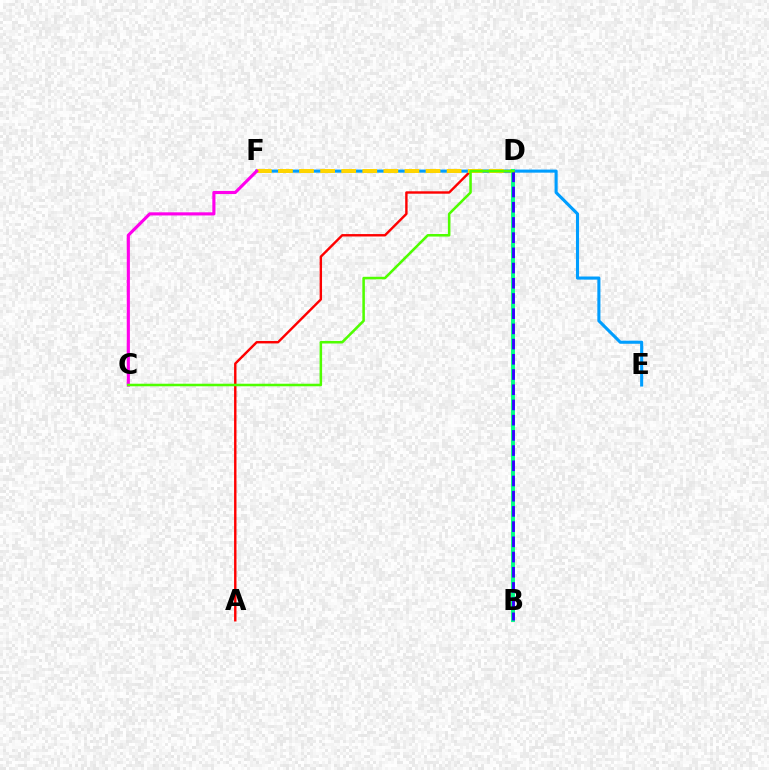{('A', 'D'): [{'color': '#ff0000', 'line_style': 'solid', 'thickness': 1.73}], ('E', 'F'): [{'color': '#009eff', 'line_style': 'solid', 'thickness': 2.22}], ('D', 'F'): [{'color': '#ffd500', 'line_style': 'dashed', 'thickness': 2.86}], ('B', 'D'): [{'color': '#00ff86', 'line_style': 'solid', 'thickness': 2.81}, {'color': '#3700ff', 'line_style': 'dashed', 'thickness': 2.07}], ('C', 'F'): [{'color': '#ff00ed', 'line_style': 'solid', 'thickness': 2.25}], ('C', 'D'): [{'color': '#4fff00', 'line_style': 'solid', 'thickness': 1.83}]}